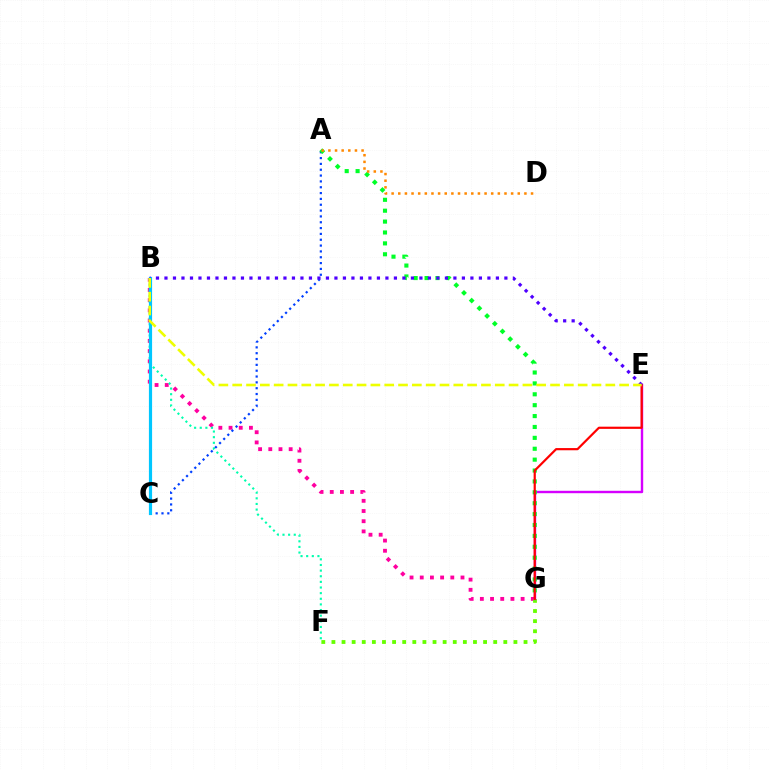{('B', 'G'): [{'color': '#ff00a0', 'line_style': 'dotted', 'thickness': 2.77}], ('B', 'F'): [{'color': '#00ffaf', 'line_style': 'dotted', 'thickness': 1.53}], ('A', 'C'): [{'color': '#003fff', 'line_style': 'dotted', 'thickness': 1.59}], ('F', 'G'): [{'color': '#66ff00', 'line_style': 'dotted', 'thickness': 2.75}], ('B', 'C'): [{'color': '#00c7ff', 'line_style': 'solid', 'thickness': 2.29}], ('E', 'G'): [{'color': '#d600ff', 'line_style': 'solid', 'thickness': 1.73}, {'color': '#ff0000', 'line_style': 'solid', 'thickness': 1.58}], ('A', 'G'): [{'color': '#00ff27', 'line_style': 'dotted', 'thickness': 2.96}], ('A', 'D'): [{'color': '#ff8800', 'line_style': 'dotted', 'thickness': 1.8}], ('B', 'E'): [{'color': '#4f00ff', 'line_style': 'dotted', 'thickness': 2.31}, {'color': '#eeff00', 'line_style': 'dashed', 'thickness': 1.88}]}